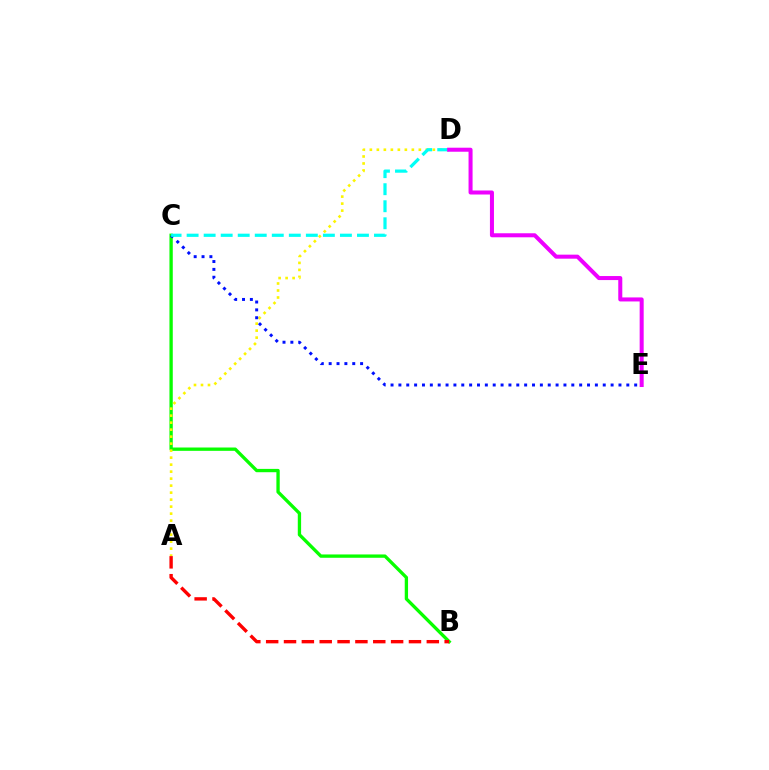{('B', 'C'): [{'color': '#08ff00', 'line_style': 'solid', 'thickness': 2.39}], ('A', 'D'): [{'color': '#fcf500', 'line_style': 'dotted', 'thickness': 1.9}], ('C', 'E'): [{'color': '#0010ff', 'line_style': 'dotted', 'thickness': 2.14}], ('A', 'B'): [{'color': '#ff0000', 'line_style': 'dashed', 'thickness': 2.42}], ('C', 'D'): [{'color': '#00fff6', 'line_style': 'dashed', 'thickness': 2.31}], ('D', 'E'): [{'color': '#ee00ff', 'line_style': 'solid', 'thickness': 2.9}]}